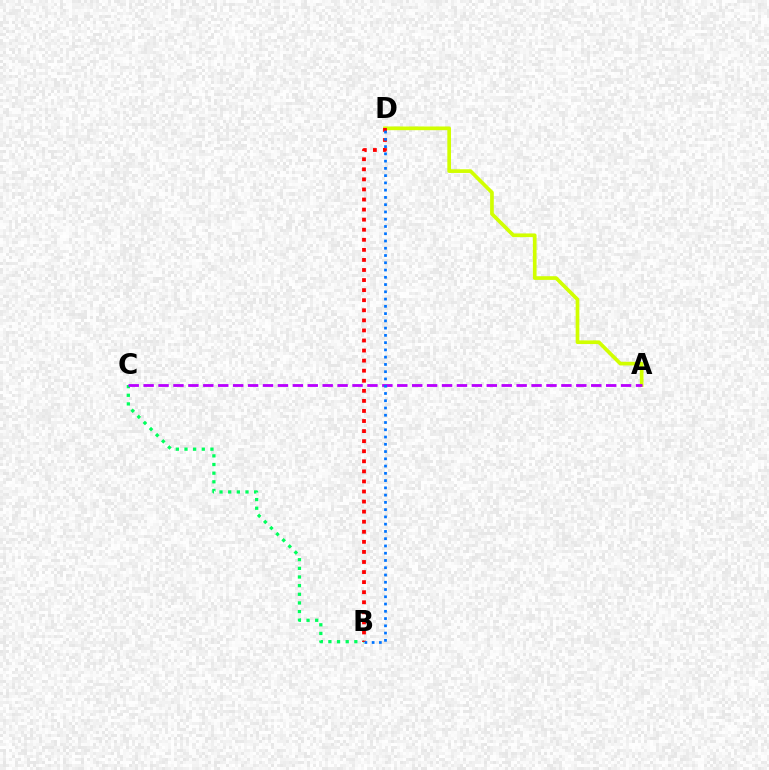{('B', 'C'): [{'color': '#00ff5c', 'line_style': 'dotted', 'thickness': 2.35}], ('A', 'D'): [{'color': '#d1ff00', 'line_style': 'solid', 'thickness': 2.65}], ('B', 'D'): [{'color': '#ff0000', 'line_style': 'dotted', 'thickness': 2.74}, {'color': '#0074ff', 'line_style': 'dotted', 'thickness': 1.97}], ('A', 'C'): [{'color': '#b900ff', 'line_style': 'dashed', 'thickness': 2.03}]}